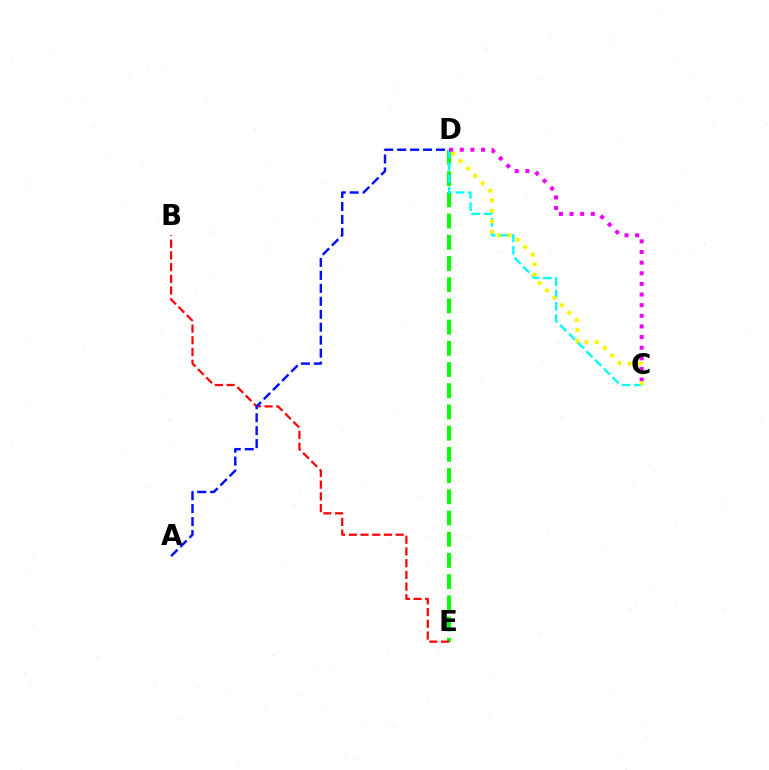{('D', 'E'): [{'color': '#08ff00', 'line_style': 'dashed', 'thickness': 2.88}], ('C', 'D'): [{'color': '#00fff6', 'line_style': 'dashed', 'thickness': 1.68}, {'color': '#ee00ff', 'line_style': 'dotted', 'thickness': 2.89}, {'color': '#fcf500', 'line_style': 'dotted', 'thickness': 2.84}], ('B', 'E'): [{'color': '#ff0000', 'line_style': 'dashed', 'thickness': 1.59}], ('A', 'D'): [{'color': '#0010ff', 'line_style': 'dashed', 'thickness': 1.76}]}